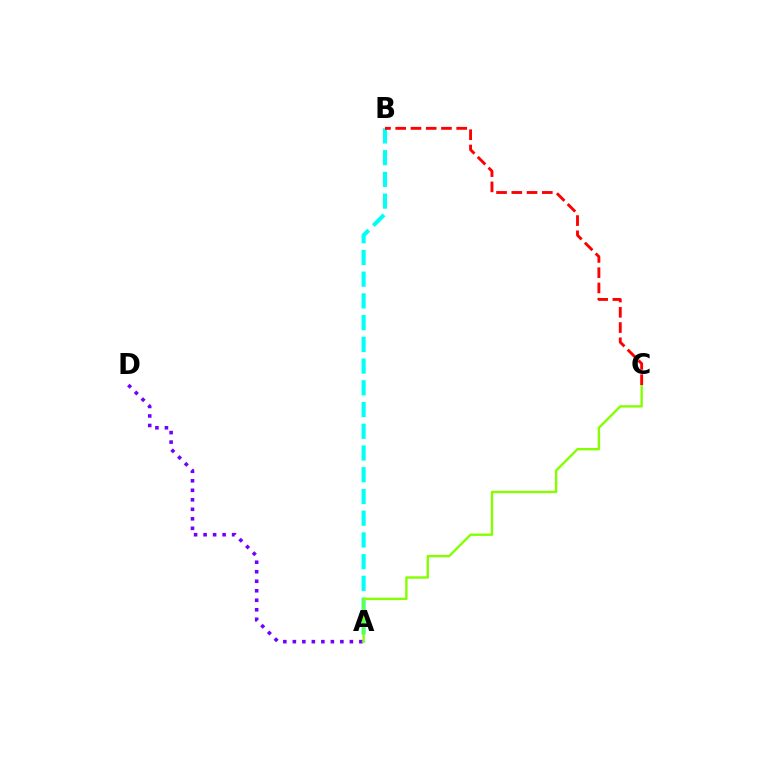{('A', 'D'): [{'color': '#7200ff', 'line_style': 'dotted', 'thickness': 2.58}], ('A', 'B'): [{'color': '#00fff6', 'line_style': 'dashed', 'thickness': 2.95}], ('A', 'C'): [{'color': '#84ff00', 'line_style': 'solid', 'thickness': 1.71}], ('B', 'C'): [{'color': '#ff0000', 'line_style': 'dashed', 'thickness': 2.07}]}